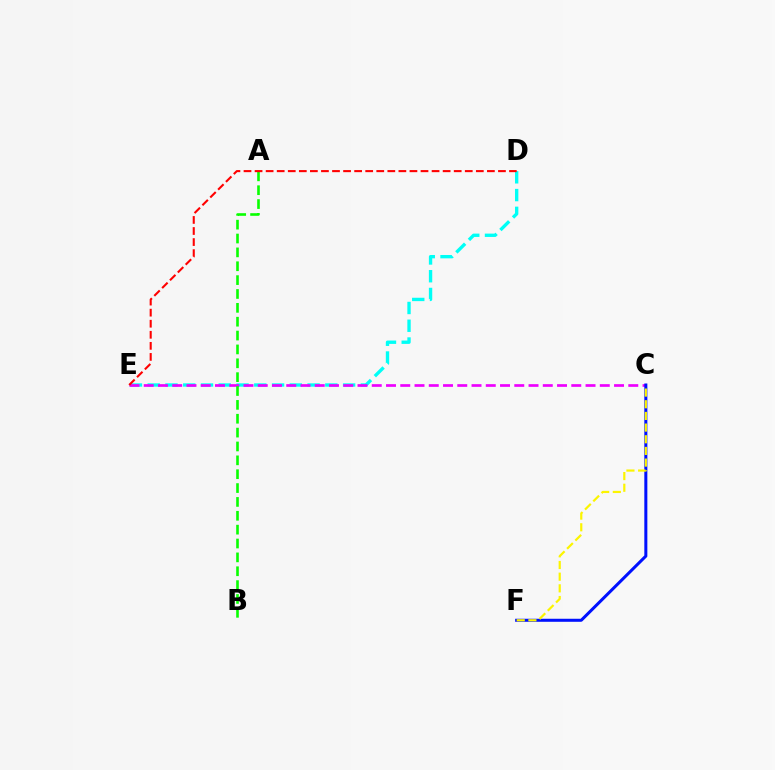{('D', 'E'): [{'color': '#00fff6', 'line_style': 'dashed', 'thickness': 2.41}, {'color': '#ff0000', 'line_style': 'dashed', 'thickness': 1.5}], ('C', 'E'): [{'color': '#ee00ff', 'line_style': 'dashed', 'thickness': 1.94}], ('C', 'F'): [{'color': '#0010ff', 'line_style': 'solid', 'thickness': 2.18}, {'color': '#fcf500', 'line_style': 'dashed', 'thickness': 1.59}], ('A', 'B'): [{'color': '#08ff00', 'line_style': 'dashed', 'thickness': 1.88}]}